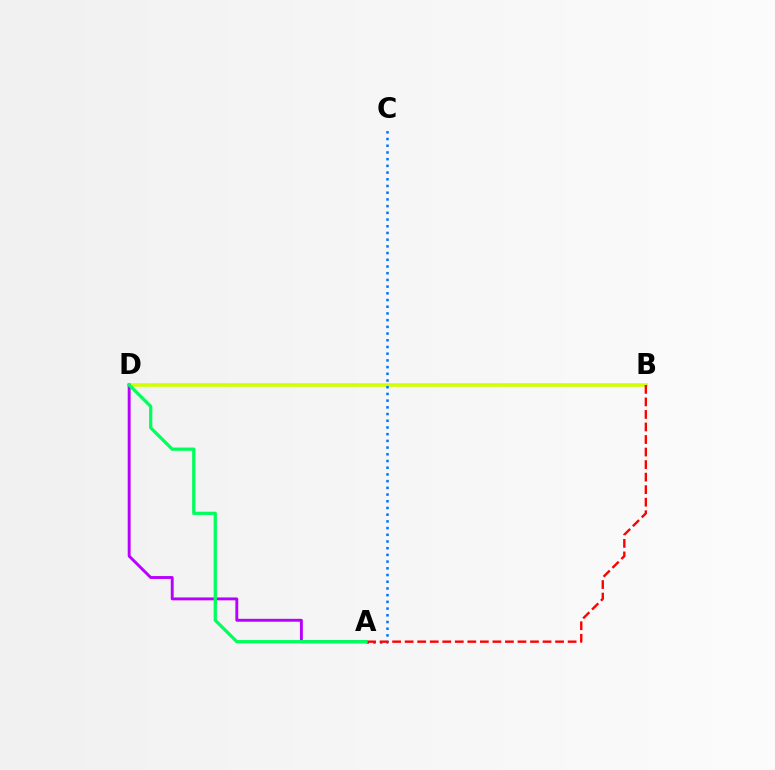{('B', 'D'): [{'color': '#d1ff00', 'line_style': 'solid', 'thickness': 2.57}], ('A', 'D'): [{'color': '#b900ff', 'line_style': 'solid', 'thickness': 2.09}, {'color': '#00ff5c', 'line_style': 'solid', 'thickness': 2.33}], ('A', 'C'): [{'color': '#0074ff', 'line_style': 'dotted', 'thickness': 1.82}], ('A', 'B'): [{'color': '#ff0000', 'line_style': 'dashed', 'thickness': 1.7}]}